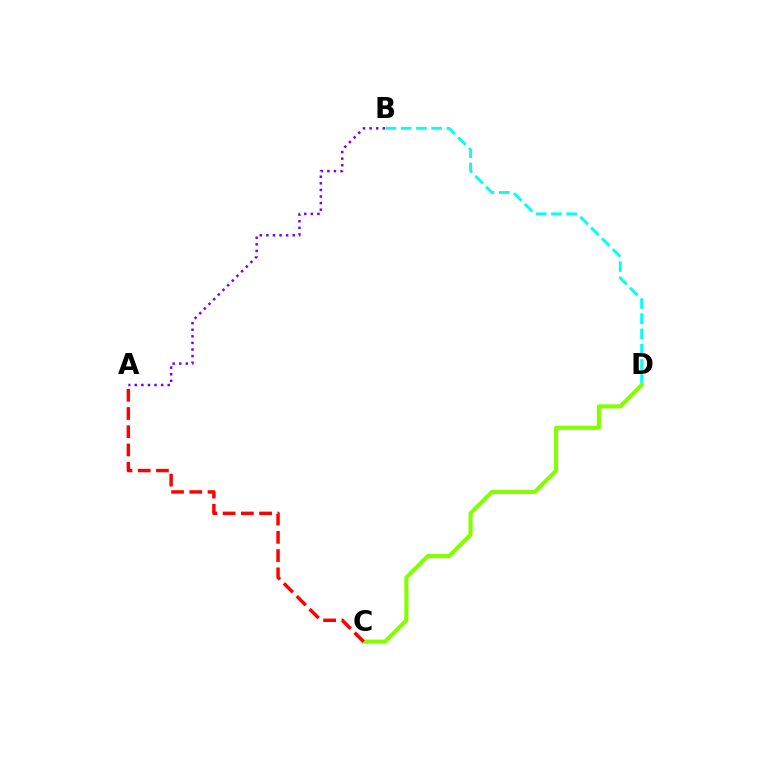{('B', 'D'): [{'color': '#00fff6', 'line_style': 'dashed', 'thickness': 2.07}], ('C', 'D'): [{'color': '#84ff00', 'line_style': 'solid', 'thickness': 2.96}], ('A', 'B'): [{'color': '#7200ff', 'line_style': 'dotted', 'thickness': 1.79}], ('A', 'C'): [{'color': '#ff0000', 'line_style': 'dashed', 'thickness': 2.48}]}